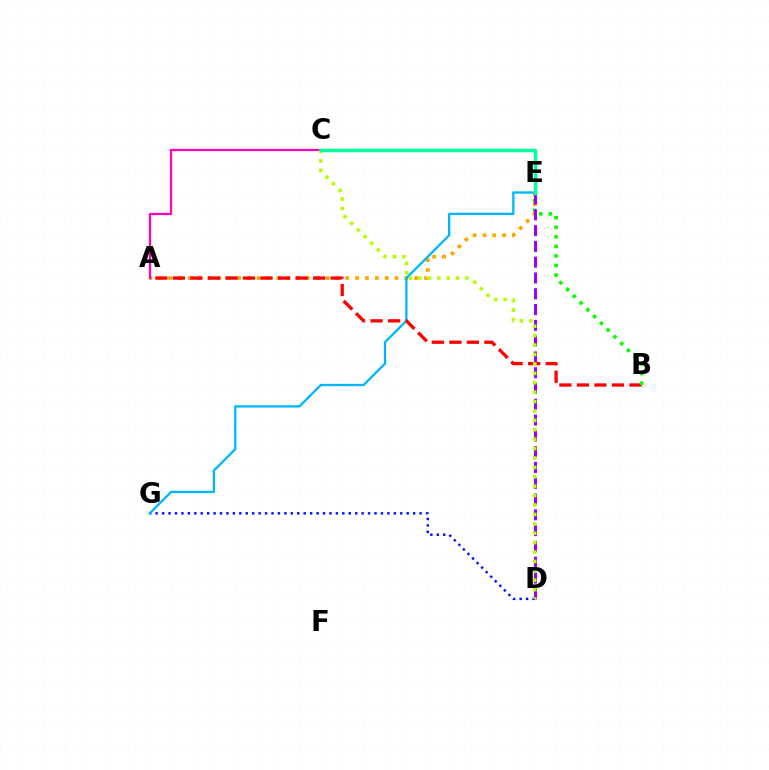{('D', 'G'): [{'color': '#0010ff', 'line_style': 'dotted', 'thickness': 1.75}], ('A', 'E'): [{'color': '#ffa500', 'line_style': 'dotted', 'thickness': 2.67}], ('E', 'G'): [{'color': '#00b5ff', 'line_style': 'solid', 'thickness': 1.66}], ('A', 'B'): [{'color': '#ff0000', 'line_style': 'dashed', 'thickness': 2.38}], ('A', 'C'): [{'color': '#ff00bd', 'line_style': 'solid', 'thickness': 1.63}], ('B', 'E'): [{'color': '#08ff00', 'line_style': 'dotted', 'thickness': 2.6}], ('D', 'E'): [{'color': '#9b00ff', 'line_style': 'dashed', 'thickness': 2.15}], ('C', 'D'): [{'color': '#b3ff00', 'line_style': 'dotted', 'thickness': 2.56}], ('C', 'E'): [{'color': '#00ff9d', 'line_style': 'solid', 'thickness': 2.5}]}